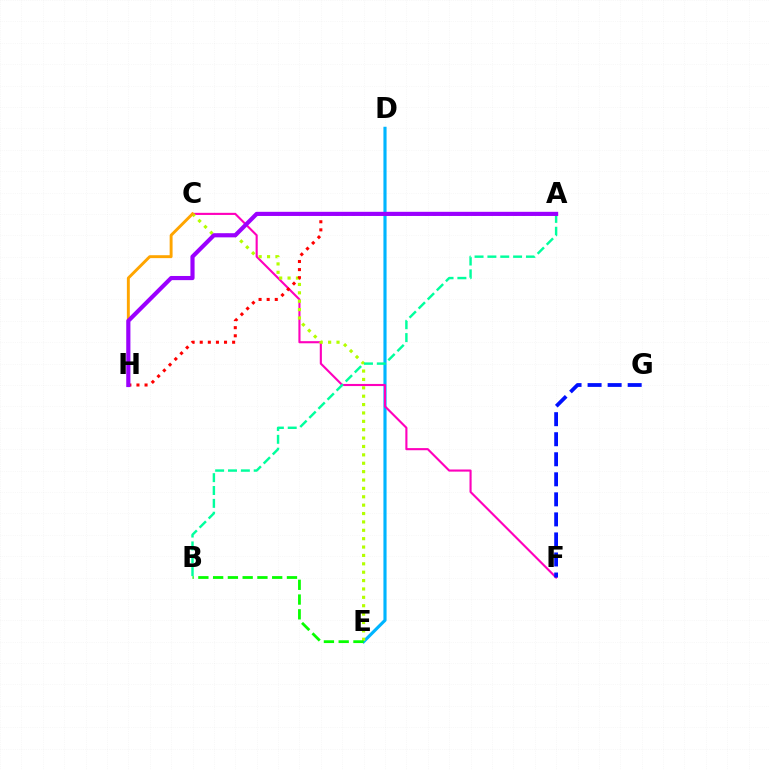{('D', 'E'): [{'color': '#00b5ff', 'line_style': 'solid', 'thickness': 2.26}], ('C', 'F'): [{'color': '#ff00bd', 'line_style': 'solid', 'thickness': 1.53}], ('C', 'E'): [{'color': '#b3ff00', 'line_style': 'dotted', 'thickness': 2.28}], ('A', 'B'): [{'color': '#00ff9d', 'line_style': 'dashed', 'thickness': 1.75}], ('C', 'H'): [{'color': '#ffa500', 'line_style': 'solid', 'thickness': 2.1}], ('A', 'H'): [{'color': '#ff0000', 'line_style': 'dotted', 'thickness': 2.2}, {'color': '#9b00ff', 'line_style': 'solid', 'thickness': 2.99}], ('F', 'G'): [{'color': '#0010ff', 'line_style': 'dashed', 'thickness': 2.72}], ('B', 'E'): [{'color': '#08ff00', 'line_style': 'dashed', 'thickness': 2.01}]}